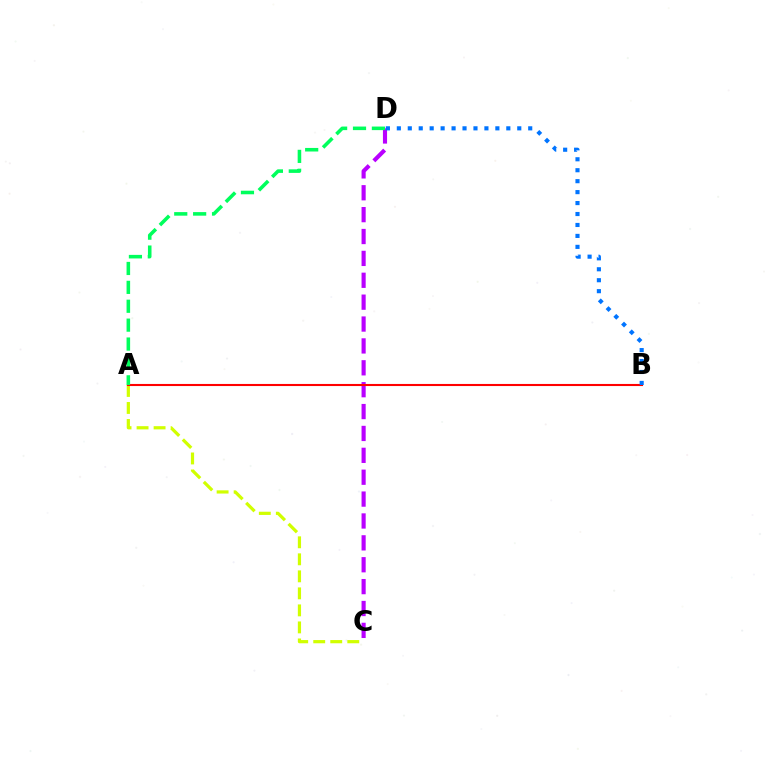{('A', 'C'): [{'color': '#d1ff00', 'line_style': 'dashed', 'thickness': 2.31}], ('C', 'D'): [{'color': '#b900ff', 'line_style': 'dashed', 'thickness': 2.97}], ('A', 'B'): [{'color': '#ff0000', 'line_style': 'solid', 'thickness': 1.51}], ('B', 'D'): [{'color': '#0074ff', 'line_style': 'dotted', 'thickness': 2.97}], ('A', 'D'): [{'color': '#00ff5c', 'line_style': 'dashed', 'thickness': 2.57}]}